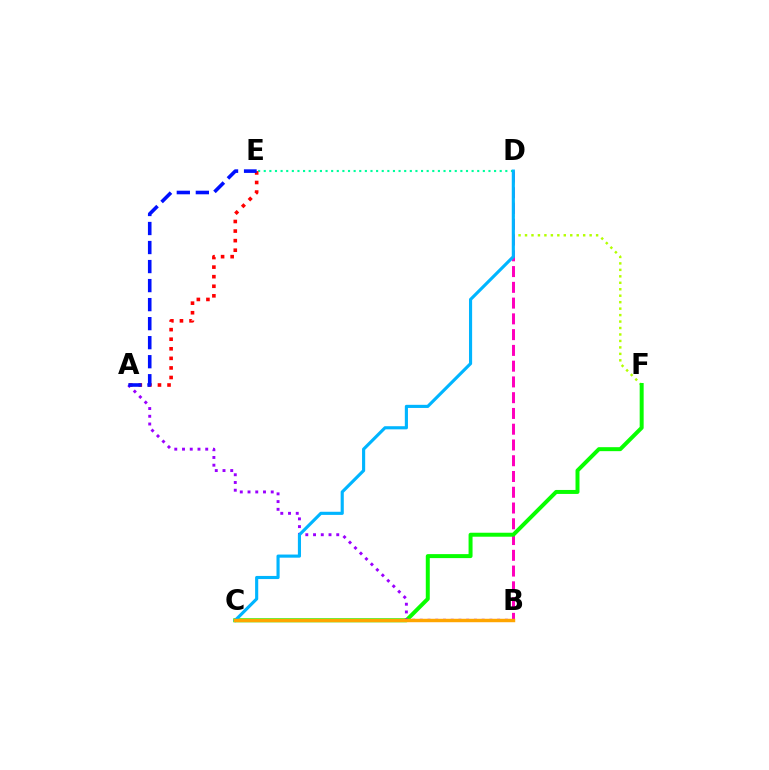{('D', 'E'): [{'color': '#00ff9d', 'line_style': 'dotted', 'thickness': 1.53}], ('D', 'F'): [{'color': '#b3ff00', 'line_style': 'dotted', 'thickness': 1.76}], ('A', 'E'): [{'color': '#ff0000', 'line_style': 'dotted', 'thickness': 2.6}, {'color': '#0010ff', 'line_style': 'dashed', 'thickness': 2.58}], ('B', 'D'): [{'color': '#ff00bd', 'line_style': 'dashed', 'thickness': 2.14}], ('C', 'F'): [{'color': '#08ff00', 'line_style': 'solid', 'thickness': 2.86}], ('A', 'B'): [{'color': '#9b00ff', 'line_style': 'dotted', 'thickness': 2.1}], ('C', 'D'): [{'color': '#00b5ff', 'line_style': 'solid', 'thickness': 2.25}], ('B', 'C'): [{'color': '#ffa500', 'line_style': 'solid', 'thickness': 2.48}]}